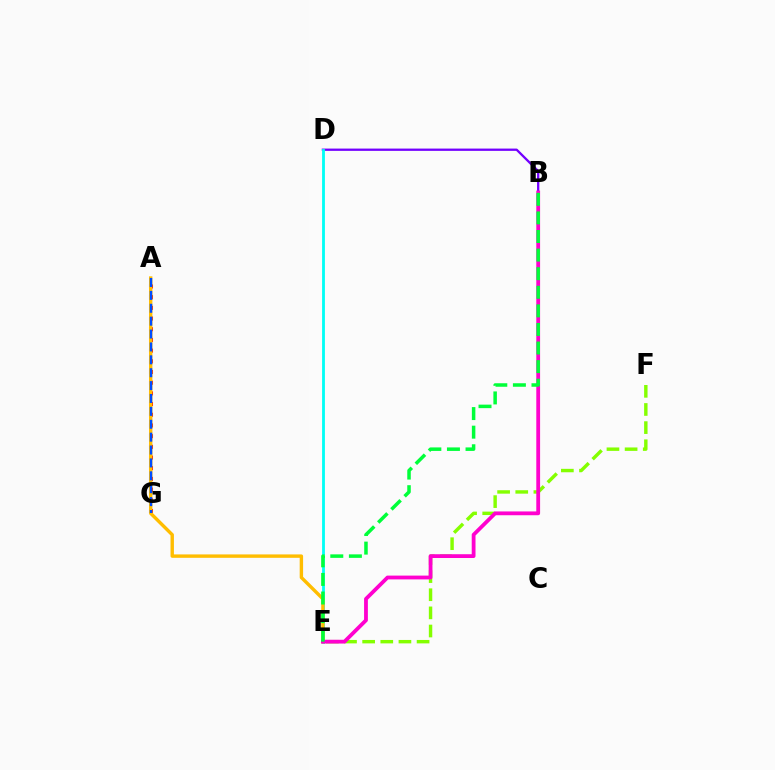{('B', 'D'): [{'color': '#7200ff', 'line_style': 'solid', 'thickness': 1.65}], ('E', 'F'): [{'color': '#84ff00', 'line_style': 'dashed', 'thickness': 2.46}], ('D', 'E'): [{'color': '#00fff6', 'line_style': 'solid', 'thickness': 2.03}], ('A', 'G'): [{'color': '#ff0000', 'line_style': 'dotted', 'thickness': 2.9}, {'color': '#004bff', 'line_style': 'dashed', 'thickness': 1.75}], ('A', 'E'): [{'color': '#ffbd00', 'line_style': 'solid', 'thickness': 2.45}], ('B', 'E'): [{'color': '#ff00cf', 'line_style': 'solid', 'thickness': 2.73}, {'color': '#00ff39', 'line_style': 'dashed', 'thickness': 2.53}]}